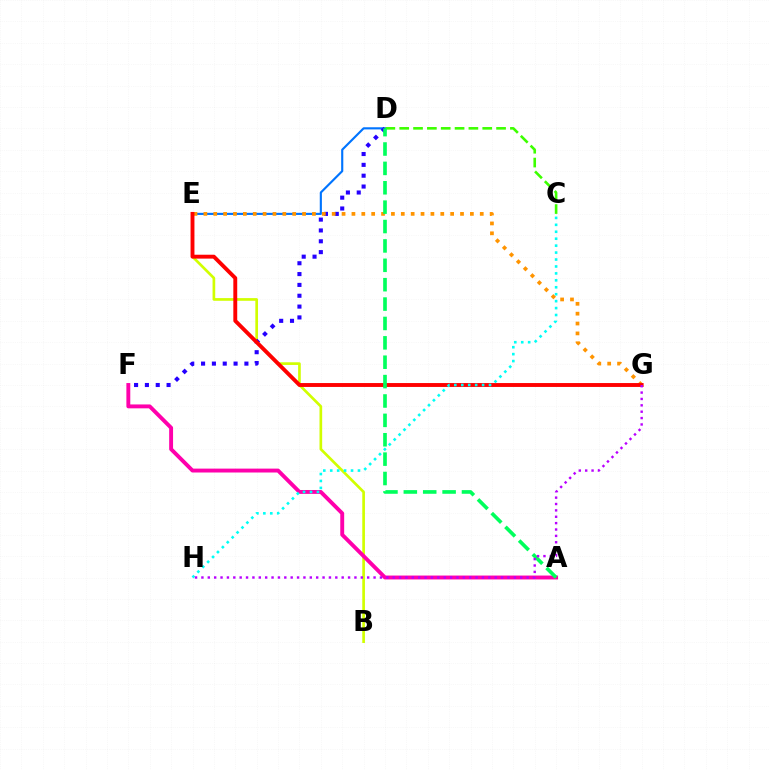{('B', 'E'): [{'color': '#d1ff00', 'line_style': 'solid', 'thickness': 1.93}], ('D', 'E'): [{'color': '#0074ff', 'line_style': 'solid', 'thickness': 1.54}], ('A', 'F'): [{'color': '#ff00ac', 'line_style': 'solid', 'thickness': 2.8}], ('D', 'F'): [{'color': '#2500ff', 'line_style': 'dotted', 'thickness': 2.94}], ('C', 'D'): [{'color': '#3dff00', 'line_style': 'dashed', 'thickness': 1.88}], ('E', 'G'): [{'color': '#ff9400', 'line_style': 'dotted', 'thickness': 2.68}, {'color': '#ff0000', 'line_style': 'solid', 'thickness': 2.8}], ('A', 'D'): [{'color': '#00ff5c', 'line_style': 'dashed', 'thickness': 2.63}], ('C', 'H'): [{'color': '#00fff6', 'line_style': 'dotted', 'thickness': 1.88}], ('G', 'H'): [{'color': '#b900ff', 'line_style': 'dotted', 'thickness': 1.73}]}